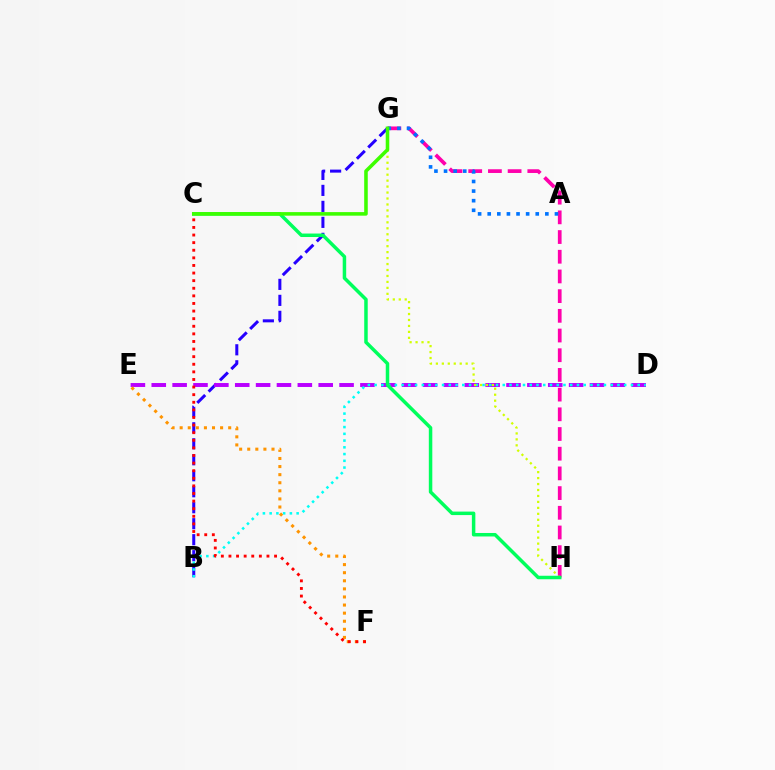{('B', 'G'): [{'color': '#2500ff', 'line_style': 'dashed', 'thickness': 2.17}], ('D', 'E'): [{'color': '#b900ff', 'line_style': 'dashed', 'thickness': 2.83}], ('B', 'D'): [{'color': '#00fff6', 'line_style': 'dotted', 'thickness': 1.83}], ('G', 'H'): [{'color': '#ff00ac', 'line_style': 'dashed', 'thickness': 2.68}, {'color': '#d1ff00', 'line_style': 'dotted', 'thickness': 1.62}], ('A', 'G'): [{'color': '#0074ff', 'line_style': 'dotted', 'thickness': 2.61}], ('C', 'H'): [{'color': '#00ff5c', 'line_style': 'solid', 'thickness': 2.51}], ('E', 'F'): [{'color': '#ff9400', 'line_style': 'dotted', 'thickness': 2.2}], ('C', 'G'): [{'color': '#3dff00', 'line_style': 'solid', 'thickness': 2.57}], ('C', 'F'): [{'color': '#ff0000', 'line_style': 'dotted', 'thickness': 2.07}]}